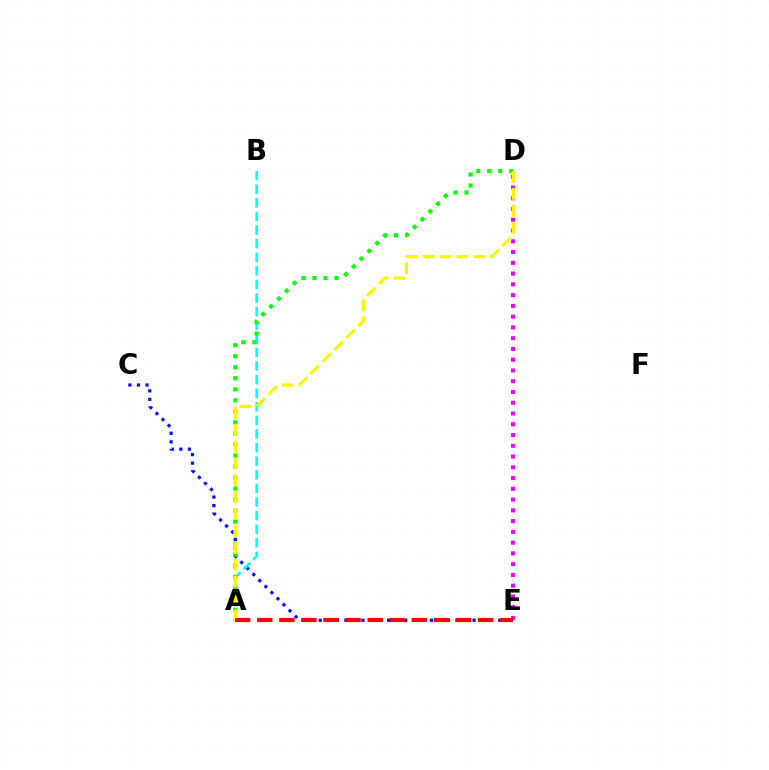{('C', 'E'): [{'color': '#0010ff', 'line_style': 'dotted', 'thickness': 2.32}], ('D', 'E'): [{'color': '#ee00ff', 'line_style': 'dotted', 'thickness': 2.92}], ('A', 'B'): [{'color': '#00fff6', 'line_style': 'dashed', 'thickness': 1.85}], ('A', 'D'): [{'color': '#08ff00', 'line_style': 'dotted', 'thickness': 3.0}, {'color': '#fcf500', 'line_style': 'dashed', 'thickness': 2.29}], ('A', 'E'): [{'color': '#ff0000', 'line_style': 'dashed', 'thickness': 3.0}]}